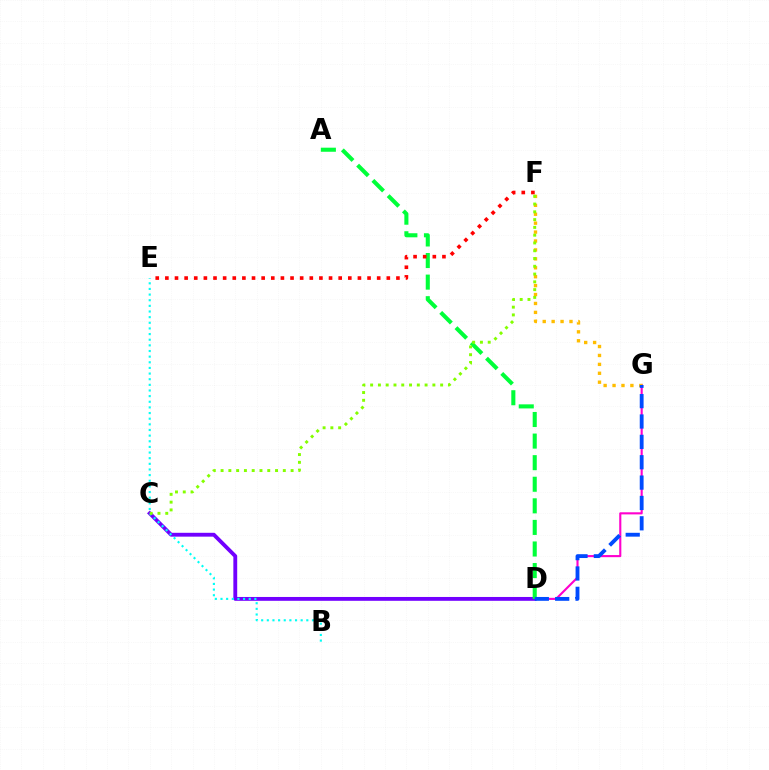{('D', 'G'): [{'color': '#ff00cf', 'line_style': 'solid', 'thickness': 1.52}, {'color': '#004bff', 'line_style': 'dashed', 'thickness': 2.77}], ('C', 'D'): [{'color': '#7200ff', 'line_style': 'solid', 'thickness': 2.77}], ('F', 'G'): [{'color': '#ffbd00', 'line_style': 'dotted', 'thickness': 2.42}], ('A', 'D'): [{'color': '#00ff39', 'line_style': 'dashed', 'thickness': 2.93}], ('B', 'E'): [{'color': '#00fff6', 'line_style': 'dotted', 'thickness': 1.53}], ('E', 'F'): [{'color': '#ff0000', 'line_style': 'dotted', 'thickness': 2.62}], ('C', 'F'): [{'color': '#84ff00', 'line_style': 'dotted', 'thickness': 2.11}]}